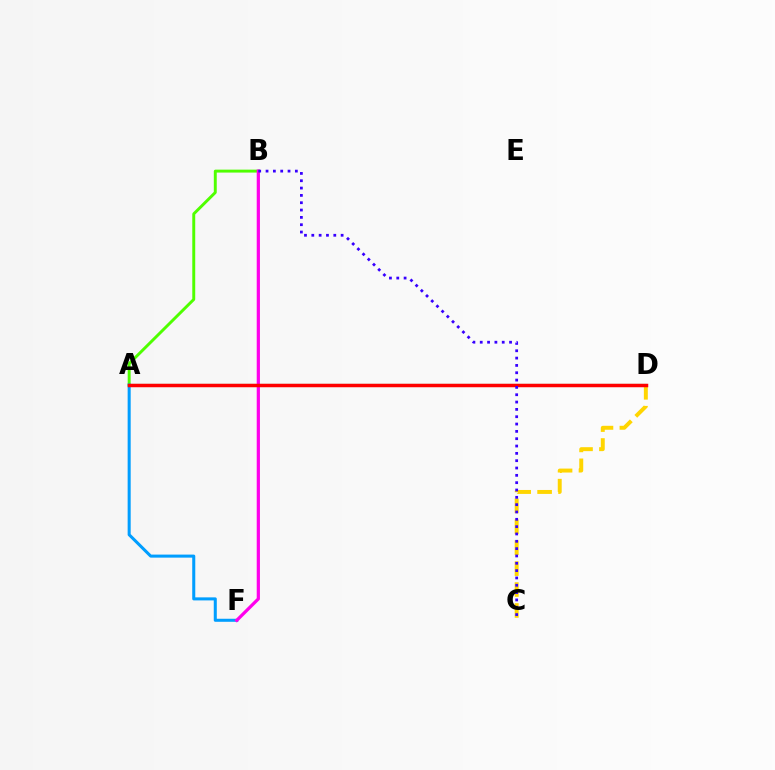{('A', 'B'): [{'color': '#4fff00', 'line_style': 'solid', 'thickness': 2.11}], ('A', 'F'): [{'color': '#009eff', 'line_style': 'solid', 'thickness': 2.19}], ('A', 'D'): [{'color': '#00ff86', 'line_style': 'solid', 'thickness': 1.53}, {'color': '#ff0000', 'line_style': 'solid', 'thickness': 2.51}], ('C', 'D'): [{'color': '#ffd500', 'line_style': 'dashed', 'thickness': 2.84}], ('B', 'F'): [{'color': '#ff00ed', 'line_style': 'solid', 'thickness': 2.32}], ('B', 'C'): [{'color': '#3700ff', 'line_style': 'dotted', 'thickness': 1.99}]}